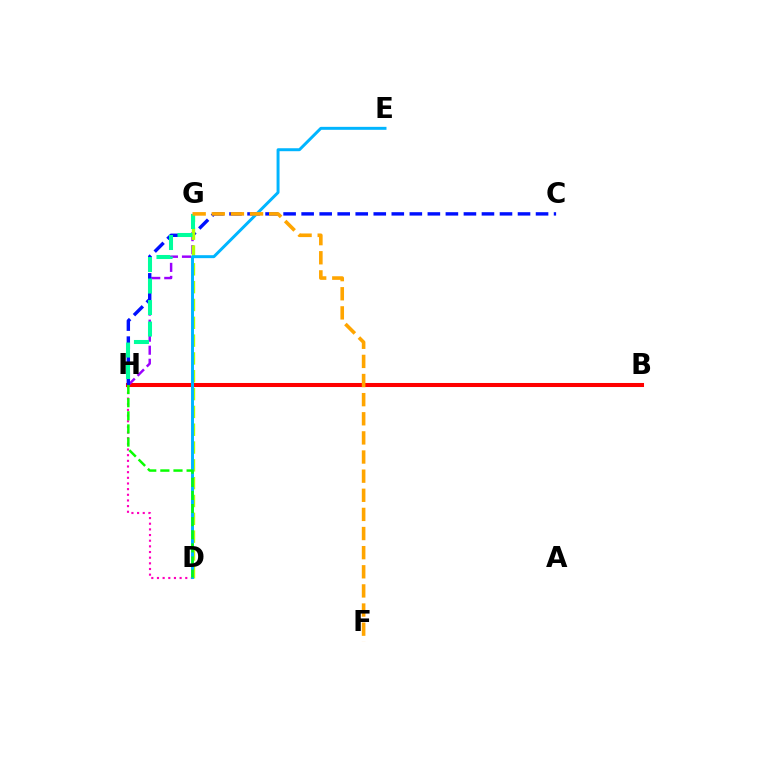{('B', 'H'): [{'color': '#ff0000', 'line_style': 'solid', 'thickness': 2.91}], ('G', 'H'): [{'color': '#9b00ff', 'line_style': 'dashed', 'thickness': 1.77}, {'color': '#00ff9d', 'line_style': 'dashed', 'thickness': 2.92}], ('C', 'H'): [{'color': '#0010ff', 'line_style': 'dashed', 'thickness': 2.45}], ('D', 'G'): [{'color': '#b3ff00', 'line_style': 'dashed', 'thickness': 2.42}], ('D', 'H'): [{'color': '#ff00bd', 'line_style': 'dotted', 'thickness': 1.54}, {'color': '#08ff00', 'line_style': 'dashed', 'thickness': 1.78}], ('D', 'E'): [{'color': '#00b5ff', 'line_style': 'solid', 'thickness': 2.13}], ('F', 'G'): [{'color': '#ffa500', 'line_style': 'dashed', 'thickness': 2.6}]}